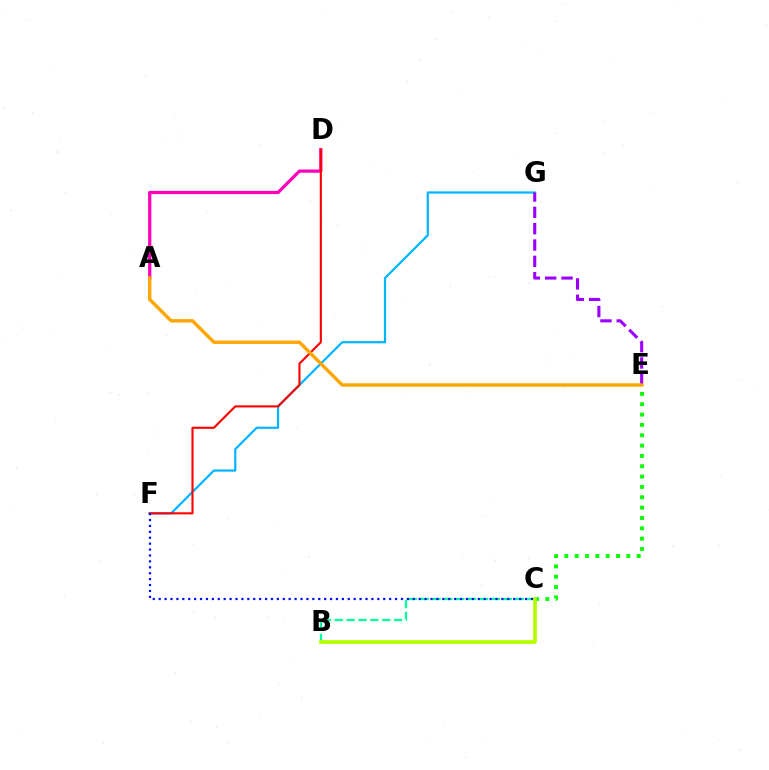{('F', 'G'): [{'color': '#00b5ff', 'line_style': 'solid', 'thickness': 1.59}], ('C', 'E'): [{'color': '#08ff00', 'line_style': 'dotted', 'thickness': 2.81}], ('A', 'D'): [{'color': '#ff00bd', 'line_style': 'solid', 'thickness': 2.32}], ('D', 'F'): [{'color': '#ff0000', 'line_style': 'solid', 'thickness': 1.52}], ('B', 'C'): [{'color': '#00ff9d', 'line_style': 'dashed', 'thickness': 1.61}, {'color': '#b3ff00', 'line_style': 'solid', 'thickness': 2.66}], ('C', 'F'): [{'color': '#0010ff', 'line_style': 'dotted', 'thickness': 1.61}], ('E', 'G'): [{'color': '#9b00ff', 'line_style': 'dashed', 'thickness': 2.22}], ('A', 'E'): [{'color': '#ffa500', 'line_style': 'solid', 'thickness': 2.45}]}